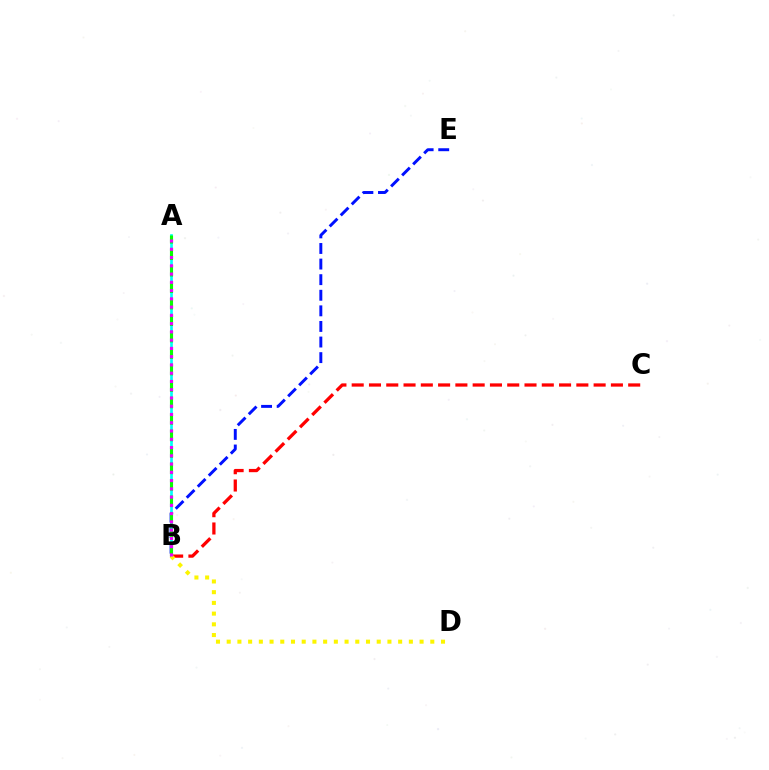{('B', 'C'): [{'color': '#ff0000', 'line_style': 'dashed', 'thickness': 2.35}], ('B', 'E'): [{'color': '#0010ff', 'line_style': 'dashed', 'thickness': 2.12}], ('A', 'B'): [{'color': '#00fff6', 'line_style': 'solid', 'thickness': 1.93}, {'color': '#08ff00', 'line_style': 'dashed', 'thickness': 2.24}, {'color': '#ee00ff', 'line_style': 'dotted', 'thickness': 2.24}], ('B', 'D'): [{'color': '#fcf500', 'line_style': 'dotted', 'thickness': 2.91}]}